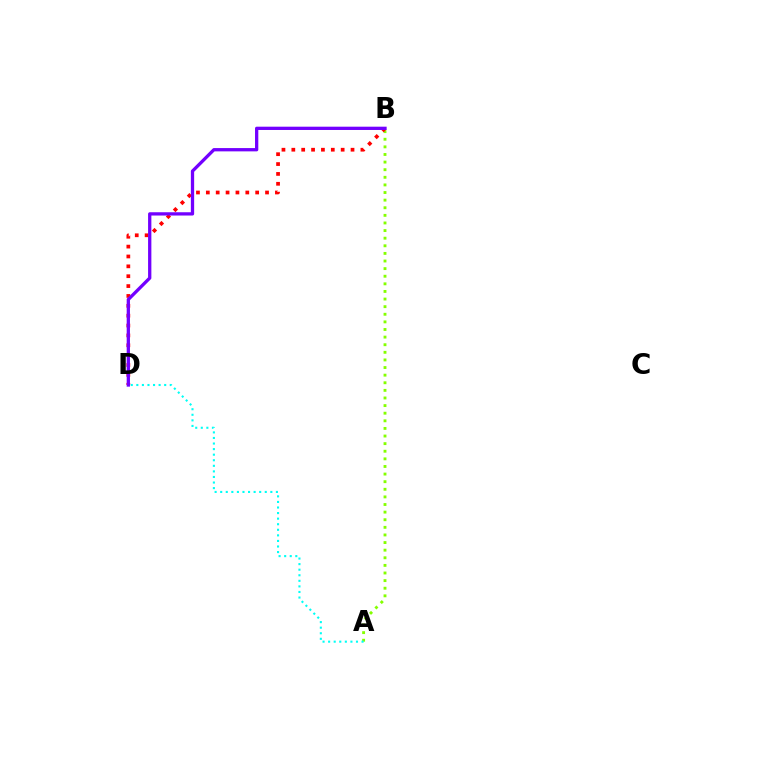{('A', 'B'): [{'color': '#84ff00', 'line_style': 'dotted', 'thickness': 2.07}], ('B', 'D'): [{'color': '#ff0000', 'line_style': 'dotted', 'thickness': 2.68}, {'color': '#7200ff', 'line_style': 'solid', 'thickness': 2.37}], ('A', 'D'): [{'color': '#00fff6', 'line_style': 'dotted', 'thickness': 1.51}]}